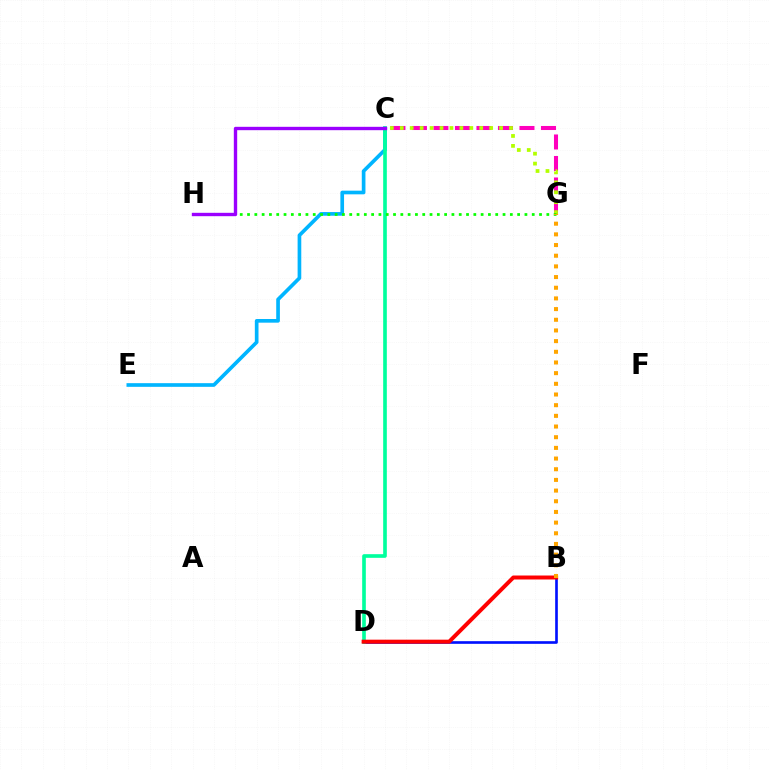{('C', 'E'): [{'color': '#00b5ff', 'line_style': 'solid', 'thickness': 2.64}], ('B', 'D'): [{'color': '#0010ff', 'line_style': 'solid', 'thickness': 1.91}, {'color': '#ff0000', 'line_style': 'solid', 'thickness': 2.86}], ('C', 'D'): [{'color': '#00ff9d', 'line_style': 'solid', 'thickness': 2.63}], ('C', 'G'): [{'color': '#ff00bd', 'line_style': 'dashed', 'thickness': 2.92}, {'color': '#b3ff00', 'line_style': 'dotted', 'thickness': 2.7}], ('G', 'H'): [{'color': '#08ff00', 'line_style': 'dotted', 'thickness': 1.98}], ('C', 'H'): [{'color': '#9b00ff', 'line_style': 'solid', 'thickness': 2.42}], ('B', 'G'): [{'color': '#ffa500', 'line_style': 'dotted', 'thickness': 2.9}]}